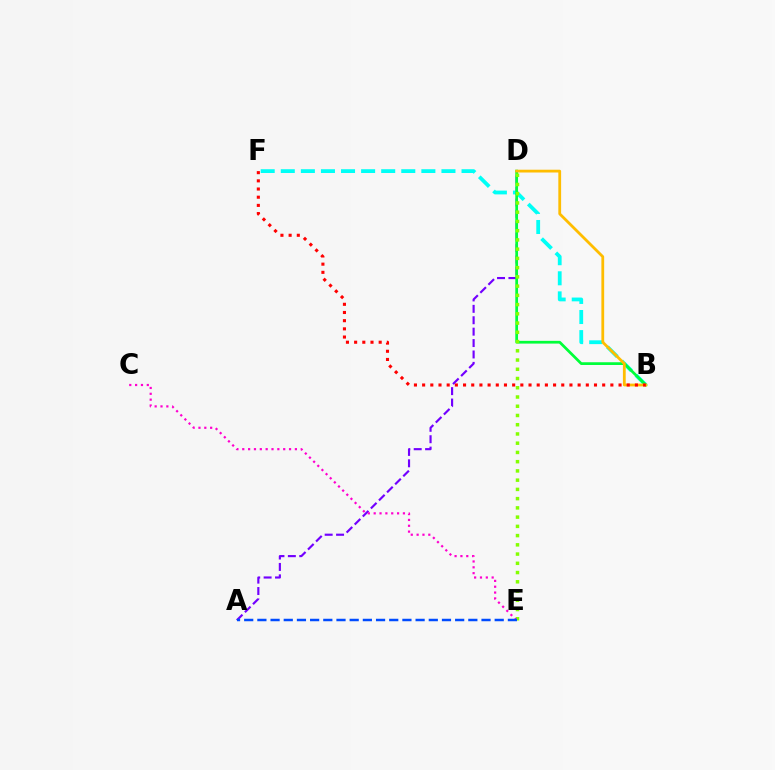{('A', 'D'): [{'color': '#7200ff', 'line_style': 'dashed', 'thickness': 1.55}], ('B', 'F'): [{'color': '#00fff6', 'line_style': 'dashed', 'thickness': 2.73}, {'color': '#ff0000', 'line_style': 'dotted', 'thickness': 2.22}], ('B', 'D'): [{'color': '#00ff39', 'line_style': 'solid', 'thickness': 1.97}, {'color': '#ffbd00', 'line_style': 'solid', 'thickness': 2.0}], ('D', 'E'): [{'color': '#84ff00', 'line_style': 'dotted', 'thickness': 2.51}], ('C', 'E'): [{'color': '#ff00cf', 'line_style': 'dotted', 'thickness': 1.59}], ('A', 'E'): [{'color': '#004bff', 'line_style': 'dashed', 'thickness': 1.79}]}